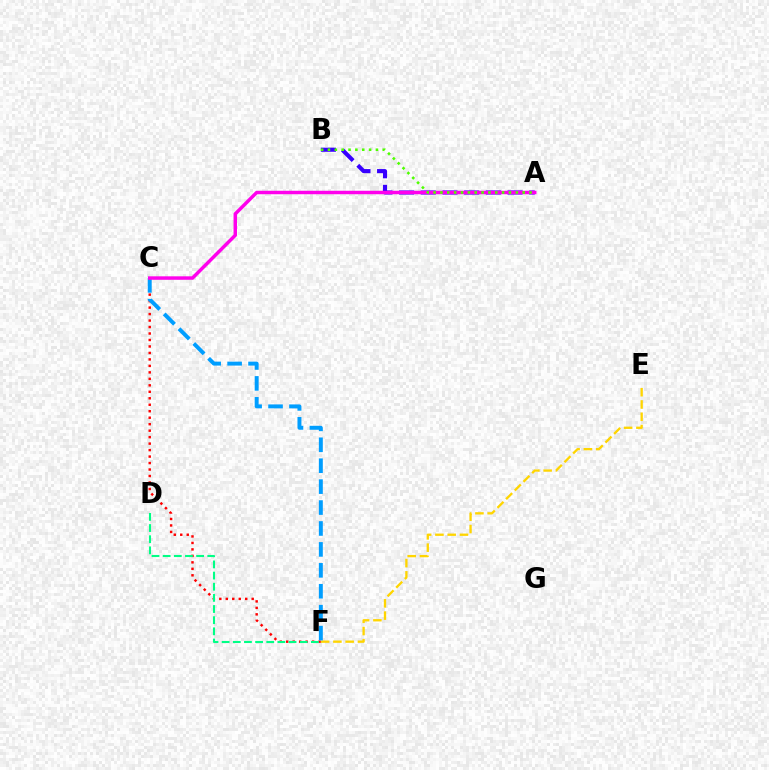{('C', 'F'): [{'color': '#ff0000', 'line_style': 'dotted', 'thickness': 1.76}, {'color': '#009eff', 'line_style': 'dashed', 'thickness': 2.84}], ('A', 'B'): [{'color': '#3700ff', 'line_style': 'dashed', 'thickness': 2.95}, {'color': '#4fff00', 'line_style': 'dotted', 'thickness': 1.86}], ('D', 'F'): [{'color': '#00ff86', 'line_style': 'dashed', 'thickness': 1.52}], ('E', 'F'): [{'color': '#ffd500', 'line_style': 'dashed', 'thickness': 1.67}], ('A', 'C'): [{'color': '#ff00ed', 'line_style': 'solid', 'thickness': 2.5}]}